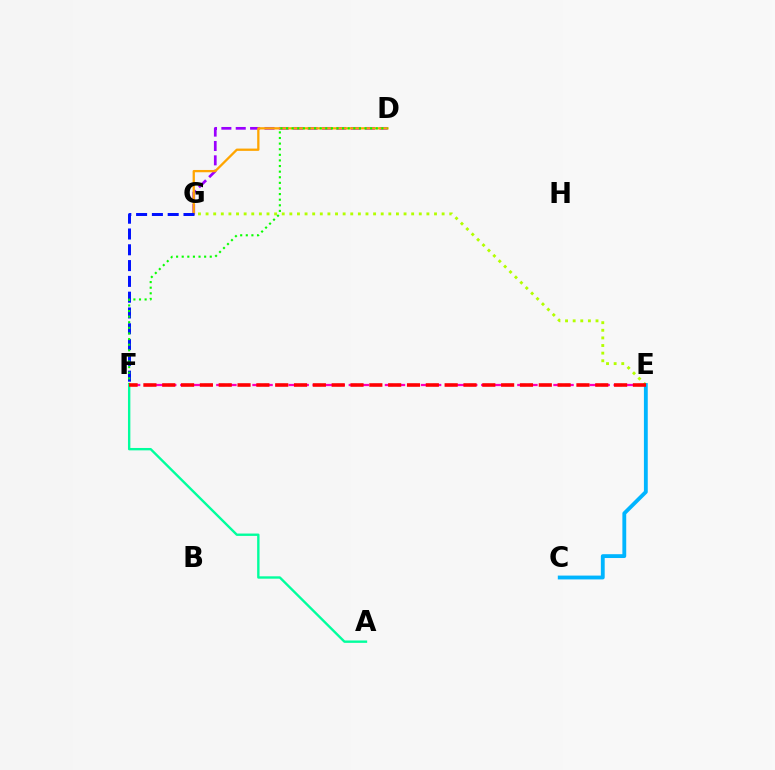{('D', 'G'): [{'color': '#9b00ff', 'line_style': 'dashed', 'thickness': 1.95}, {'color': '#ffa500', 'line_style': 'solid', 'thickness': 1.65}], ('E', 'F'): [{'color': '#ff00bd', 'line_style': 'dashed', 'thickness': 1.64}, {'color': '#ff0000', 'line_style': 'dashed', 'thickness': 2.56}], ('E', 'G'): [{'color': '#b3ff00', 'line_style': 'dotted', 'thickness': 2.07}], ('C', 'E'): [{'color': '#00b5ff', 'line_style': 'solid', 'thickness': 2.76}], ('F', 'G'): [{'color': '#0010ff', 'line_style': 'dashed', 'thickness': 2.15}], ('D', 'F'): [{'color': '#08ff00', 'line_style': 'dotted', 'thickness': 1.52}], ('A', 'F'): [{'color': '#00ff9d', 'line_style': 'solid', 'thickness': 1.71}]}